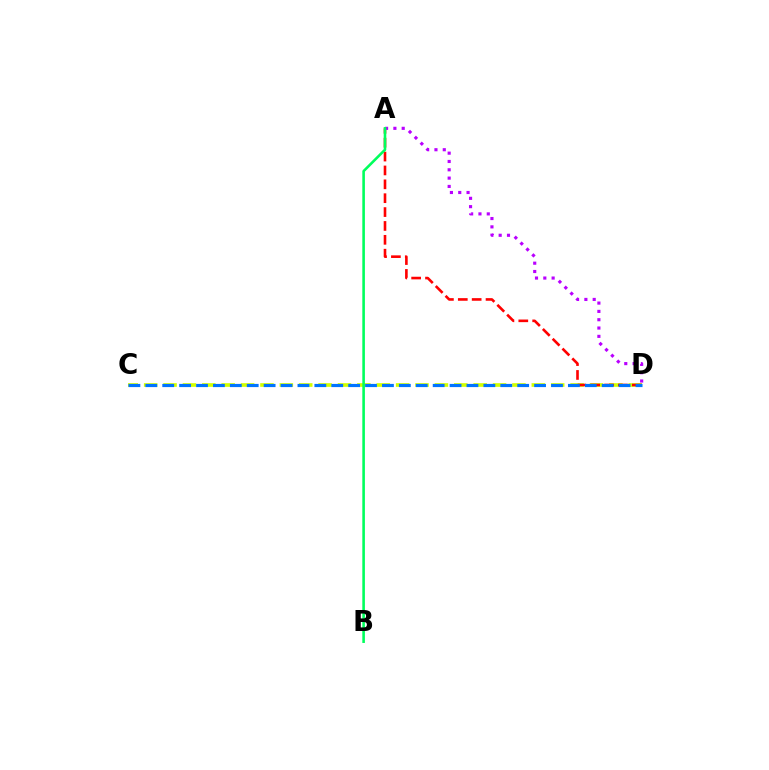{('C', 'D'): [{'color': '#d1ff00', 'line_style': 'dashed', 'thickness': 2.63}, {'color': '#0074ff', 'line_style': 'dashed', 'thickness': 2.3}], ('A', 'D'): [{'color': '#ff0000', 'line_style': 'dashed', 'thickness': 1.88}, {'color': '#b900ff', 'line_style': 'dotted', 'thickness': 2.26}], ('A', 'B'): [{'color': '#00ff5c', 'line_style': 'solid', 'thickness': 1.87}]}